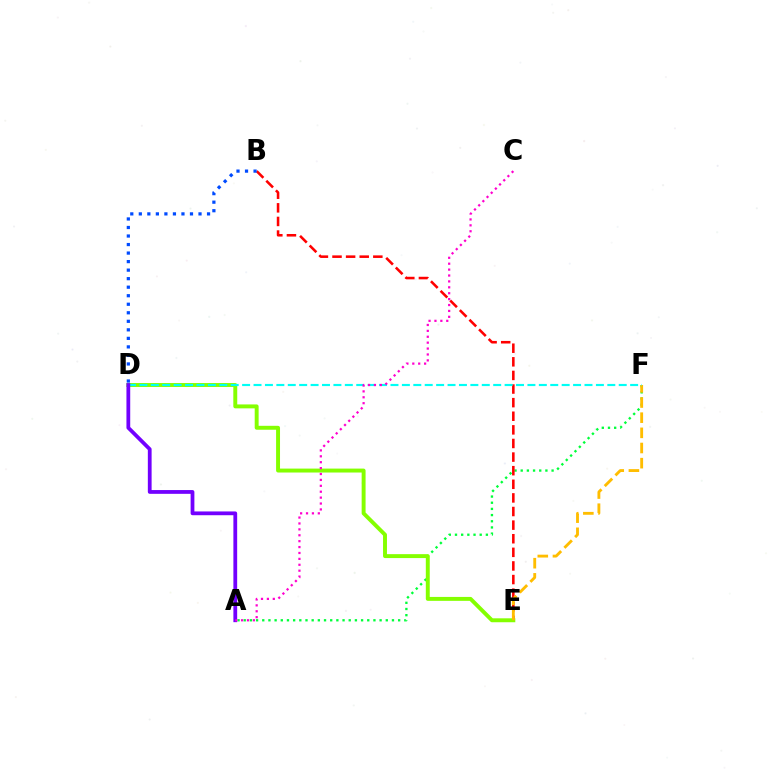{('A', 'F'): [{'color': '#00ff39', 'line_style': 'dotted', 'thickness': 1.68}], ('B', 'E'): [{'color': '#ff0000', 'line_style': 'dashed', 'thickness': 1.85}], ('D', 'E'): [{'color': '#84ff00', 'line_style': 'solid', 'thickness': 2.83}], ('E', 'F'): [{'color': '#ffbd00', 'line_style': 'dashed', 'thickness': 2.06}], ('D', 'F'): [{'color': '#00fff6', 'line_style': 'dashed', 'thickness': 1.55}], ('A', 'D'): [{'color': '#7200ff', 'line_style': 'solid', 'thickness': 2.72}], ('A', 'C'): [{'color': '#ff00cf', 'line_style': 'dotted', 'thickness': 1.6}], ('B', 'D'): [{'color': '#004bff', 'line_style': 'dotted', 'thickness': 2.32}]}